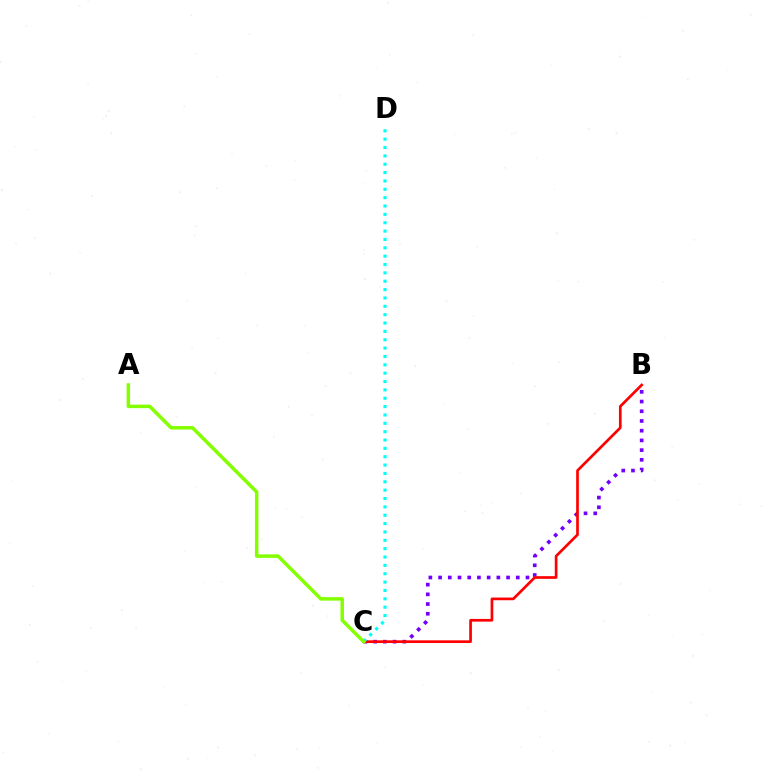{('B', 'C'): [{'color': '#7200ff', 'line_style': 'dotted', 'thickness': 2.64}, {'color': '#ff0000', 'line_style': 'solid', 'thickness': 1.94}], ('C', 'D'): [{'color': '#00fff6', 'line_style': 'dotted', 'thickness': 2.27}], ('A', 'C'): [{'color': '#84ff00', 'line_style': 'solid', 'thickness': 2.51}]}